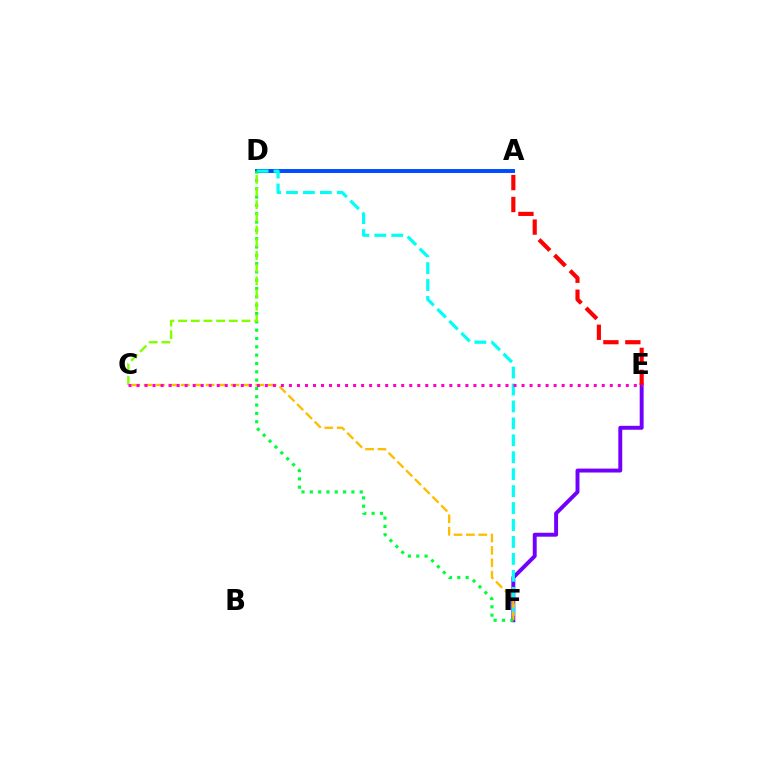{('A', 'D'): [{'color': '#004bff', 'line_style': 'solid', 'thickness': 2.83}], ('E', 'F'): [{'color': '#7200ff', 'line_style': 'solid', 'thickness': 2.83}], ('D', 'F'): [{'color': '#00fff6', 'line_style': 'dashed', 'thickness': 2.3}, {'color': '#00ff39', 'line_style': 'dotted', 'thickness': 2.26}], ('C', 'F'): [{'color': '#ffbd00', 'line_style': 'dashed', 'thickness': 1.68}], ('A', 'E'): [{'color': '#ff0000', 'line_style': 'dashed', 'thickness': 2.98}], ('C', 'D'): [{'color': '#84ff00', 'line_style': 'dashed', 'thickness': 1.72}], ('C', 'E'): [{'color': '#ff00cf', 'line_style': 'dotted', 'thickness': 2.18}]}